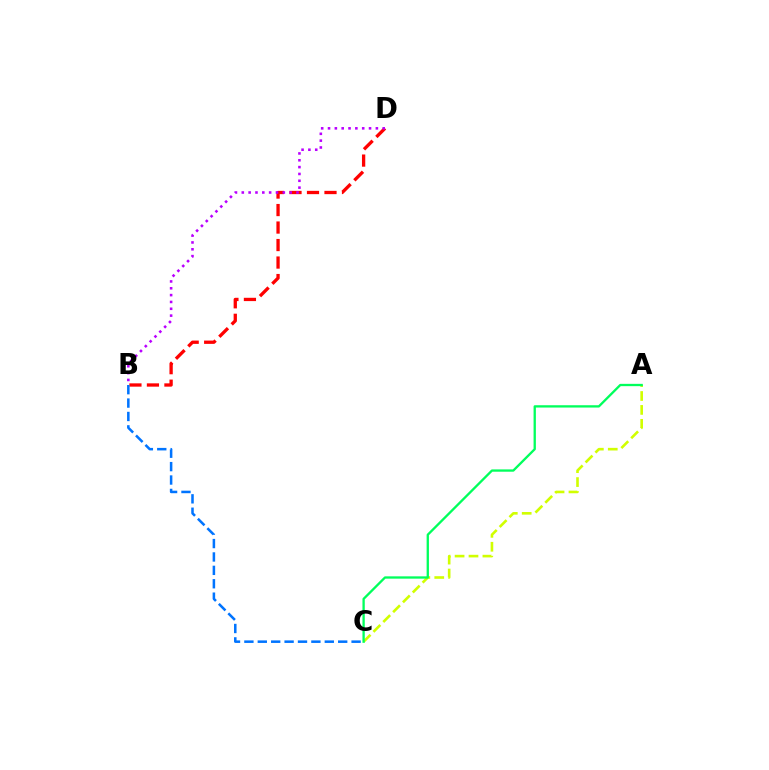{('B', 'D'): [{'color': '#ff0000', 'line_style': 'dashed', 'thickness': 2.38}, {'color': '#b900ff', 'line_style': 'dotted', 'thickness': 1.86}], ('A', 'C'): [{'color': '#d1ff00', 'line_style': 'dashed', 'thickness': 1.89}, {'color': '#00ff5c', 'line_style': 'solid', 'thickness': 1.67}], ('B', 'C'): [{'color': '#0074ff', 'line_style': 'dashed', 'thickness': 1.82}]}